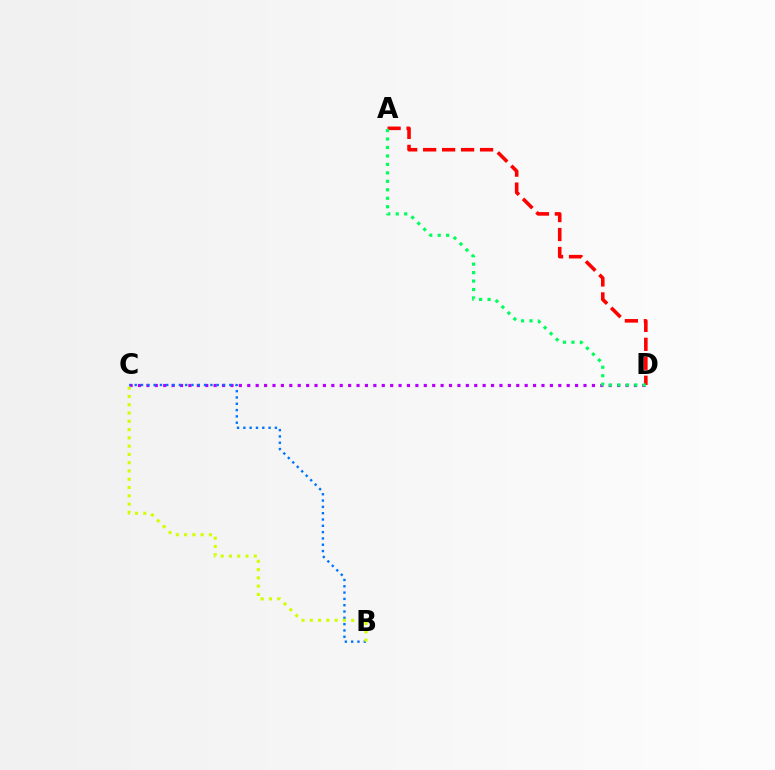{('C', 'D'): [{'color': '#b900ff', 'line_style': 'dotted', 'thickness': 2.28}], ('B', 'C'): [{'color': '#0074ff', 'line_style': 'dotted', 'thickness': 1.71}, {'color': '#d1ff00', 'line_style': 'dotted', 'thickness': 2.25}], ('A', 'D'): [{'color': '#ff0000', 'line_style': 'dashed', 'thickness': 2.58}, {'color': '#00ff5c', 'line_style': 'dotted', 'thickness': 2.3}]}